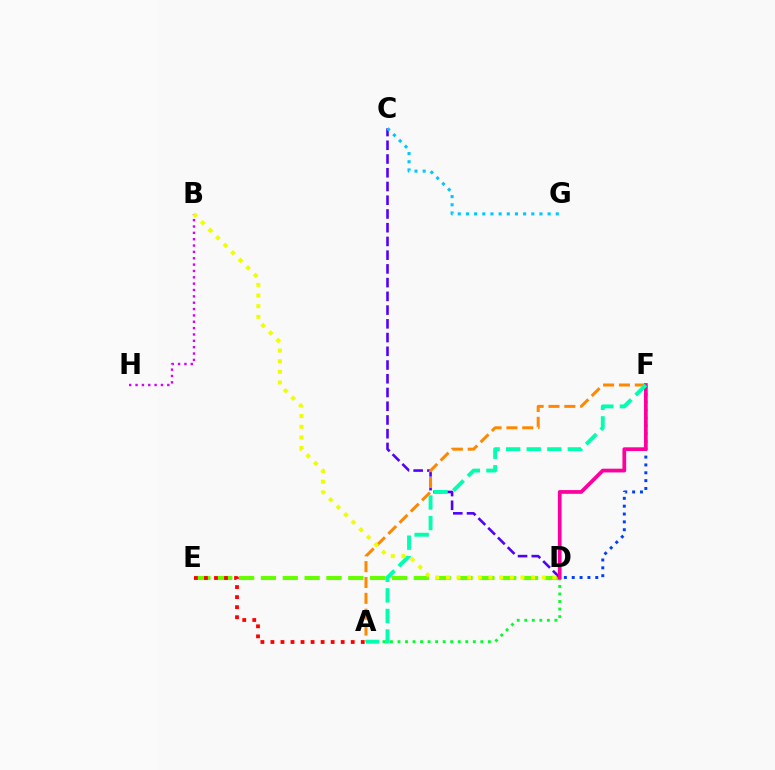{('D', 'E'): [{'color': '#66ff00', 'line_style': 'dashed', 'thickness': 2.97}], ('D', 'F'): [{'color': '#003fff', 'line_style': 'dotted', 'thickness': 2.13}, {'color': '#ff00a0', 'line_style': 'solid', 'thickness': 2.69}], ('A', 'E'): [{'color': '#ff0000', 'line_style': 'dotted', 'thickness': 2.73}], ('C', 'D'): [{'color': '#4f00ff', 'line_style': 'dashed', 'thickness': 1.87}], ('C', 'G'): [{'color': '#00c7ff', 'line_style': 'dotted', 'thickness': 2.22}], ('A', 'D'): [{'color': '#00ff27', 'line_style': 'dotted', 'thickness': 2.05}], ('A', 'F'): [{'color': '#ff8800', 'line_style': 'dashed', 'thickness': 2.15}, {'color': '#00ffaf', 'line_style': 'dashed', 'thickness': 2.79}], ('B', 'H'): [{'color': '#d600ff', 'line_style': 'dotted', 'thickness': 1.73}], ('B', 'D'): [{'color': '#eeff00', 'line_style': 'dotted', 'thickness': 2.89}]}